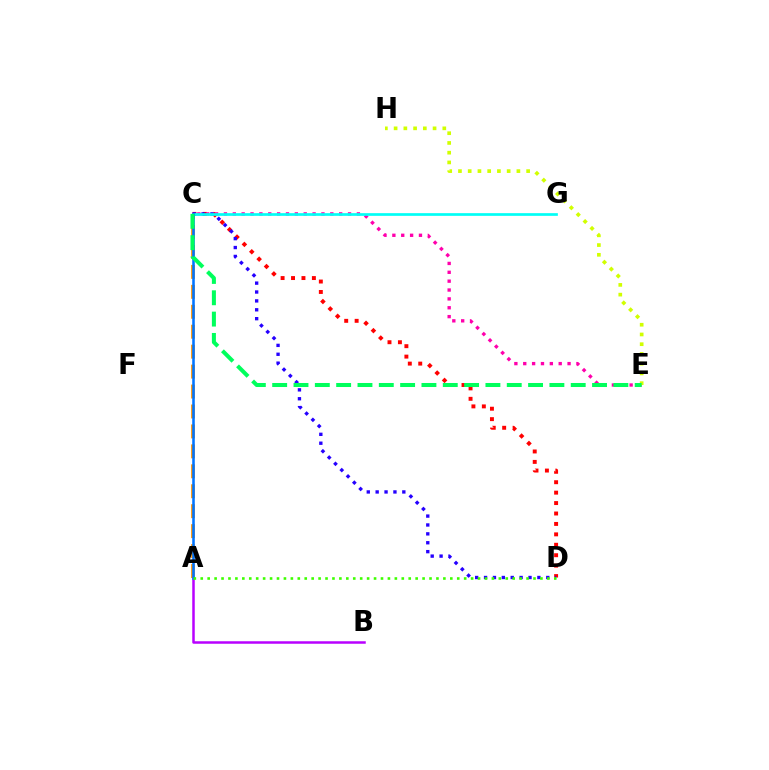{('C', 'D'): [{'color': '#ff0000', 'line_style': 'dotted', 'thickness': 2.83}, {'color': '#2500ff', 'line_style': 'dotted', 'thickness': 2.42}], ('C', 'E'): [{'color': '#ff00ac', 'line_style': 'dotted', 'thickness': 2.41}, {'color': '#00ff5c', 'line_style': 'dashed', 'thickness': 2.9}], ('E', 'H'): [{'color': '#d1ff00', 'line_style': 'dotted', 'thickness': 2.65}], ('A', 'C'): [{'color': '#ff9400', 'line_style': 'dashed', 'thickness': 2.71}, {'color': '#0074ff', 'line_style': 'solid', 'thickness': 1.84}], ('A', 'B'): [{'color': '#b900ff', 'line_style': 'solid', 'thickness': 1.8}], ('C', 'G'): [{'color': '#00fff6', 'line_style': 'solid', 'thickness': 1.94}], ('A', 'D'): [{'color': '#3dff00', 'line_style': 'dotted', 'thickness': 1.88}]}